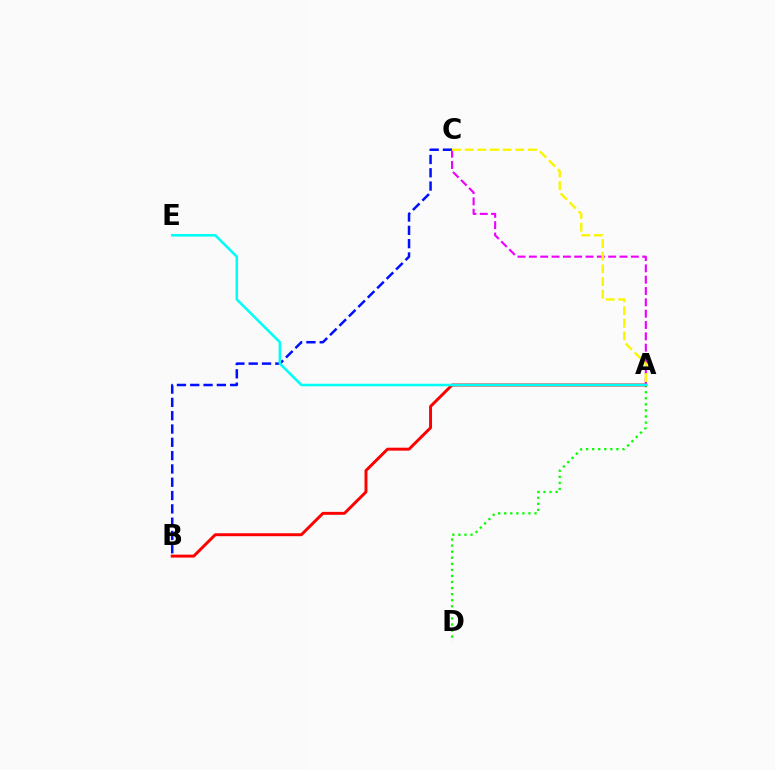{('A', 'D'): [{'color': '#08ff00', 'line_style': 'dotted', 'thickness': 1.65}], ('B', 'C'): [{'color': '#0010ff', 'line_style': 'dashed', 'thickness': 1.81}], ('A', 'B'): [{'color': '#ff0000', 'line_style': 'solid', 'thickness': 2.12}], ('A', 'C'): [{'color': '#ee00ff', 'line_style': 'dashed', 'thickness': 1.54}, {'color': '#fcf500', 'line_style': 'dashed', 'thickness': 1.72}], ('A', 'E'): [{'color': '#00fff6', 'line_style': 'solid', 'thickness': 1.83}]}